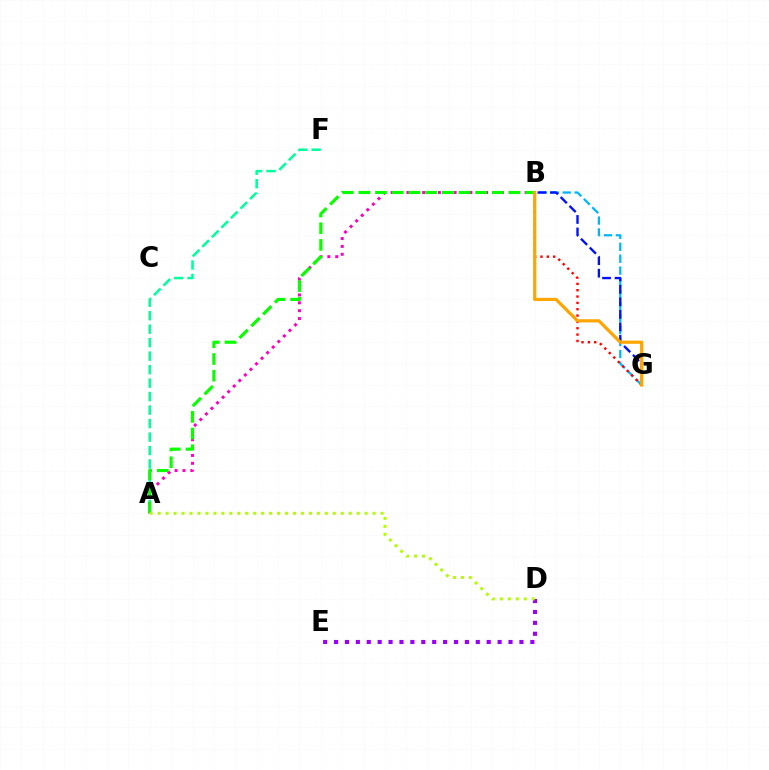{('A', 'F'): [{'color': '#00ff9d', 'line_style': 'dashed', 'thickness': 1.83}], ('A', 'B'): [{'color': '#ff00bd', 'line_style': 'dotted', 'thickness': 2.14}, {'color': '#08ff00', 'line_style': 'dashed', 'thickness': 2.27}], ('D', 'E'): [{'color': '#9b00ff', 'line_style': 'dotted', 'thickness': 2.96}], ('B', 'G'): [{'color': '#00b5ff', 'line_style': 'dashed', 'thickness': 1.62}, {'color': '#ff0000', 'line_style': 'dotted', 'thickness': 1.72}, {'color': '#0010ff', 'line_style': 'dashed', 'thickness': 1.7}, {'color': '#ffa500', 'line_style': 'solid', 'thickness': 2.3}], ('A', 'D'): [{'color': '#b3ff00', 'line_style': 'dotted', 'thickness': 2.16}]}